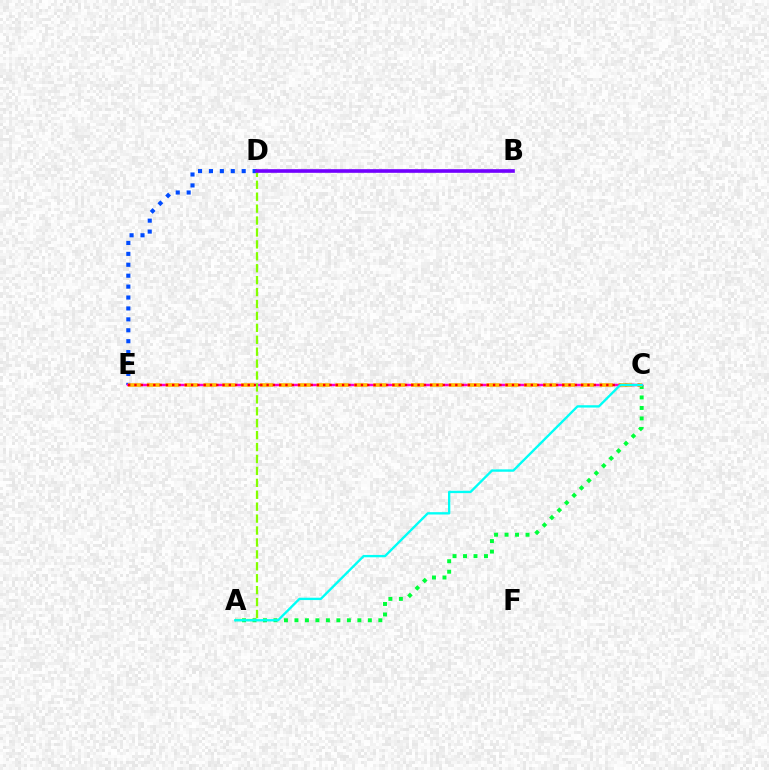{('A', 'C'): [{'color': '#00ff39', 'line_style': 'dotted', 'thickness': 2.85}, {'color': '#00fff6', 'line_style': 'solid', 'thickness': 1.69}], ('D', 'E'): [{'color': '#004bff', 'line_style': 'dotted', 'thickness': 2.97}], ('C', 'E'): [{'color': '#ff00cf', 'line_style': 'solid', 'thickness': 1.8}, {'color': '#ffbd00', 'line_style': 'dashed', 'thickness': 2.56}, {'color': '#ff0000', 'line_style': 'dotted', 'thickness': 1.71}], ('A', 'D'): [{'color': '#84ff00', 'line_style': 'dashed', 'thickness': 1.62}], ('B', 'D'): [{'color': '#7200ff', 'line_style': 'solid', 'thickness': 2.62}]}